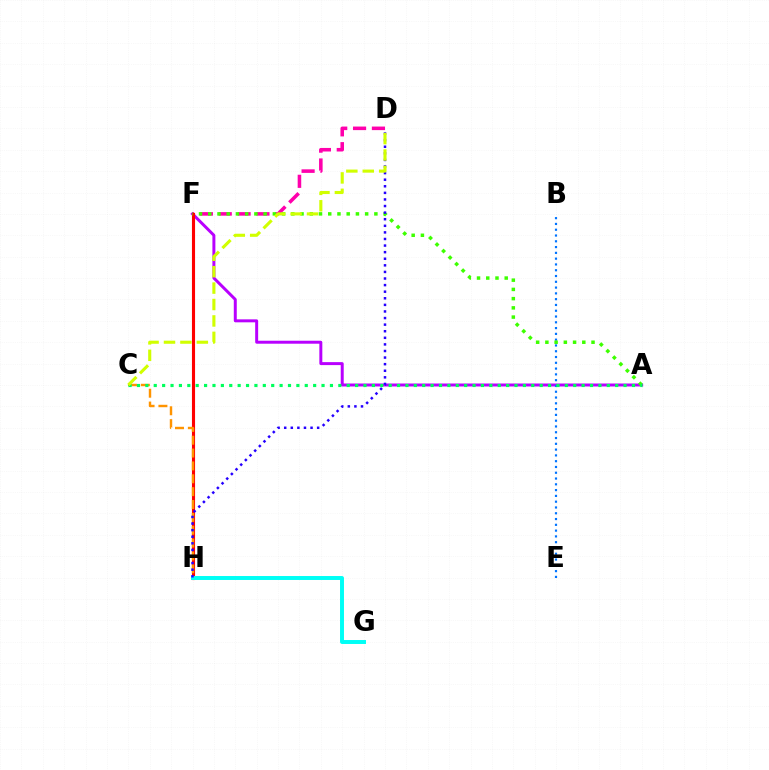{('A', 'F'): [{'color': '#b900ff', 'line_style': 'solid', 'thickness': 2.14}, {'color': '#3dff00', 'line_style': 'dotted', 'thickness': 2.51}], ('D', 'F'): [{'color': '#ff00ac', 'line_style': 'dashed', 'thickness': 2.56}], ('F', 'H'): [{'color': '#ff0000', 'line_style': 'solid', 'thickness': 2.24}], ('B', 'E'): [{'color': '#0074ff', 'line_style': 'dotted', 'thickness': 1.57}], ('C', 'H'): [{'color': '#ff9400', 'line_style': 'dashed', 'thickness': 1.75}], ('A', 'C'): [{'color': '#00ff5c', 'line_style': 'dotted', 'thickness': 2.28}], ('G', 'H'): [{'color': '#00fff6', 'line_style': 'solid', 'thickness': 2.85}], ('D', 'H'): [{'color': '#2500ff', 'line_style': 'dotted', 'thickness': 1.79}], ('C', 'D'): [{'color': '#d1ff00', 'line_style': 'dashed', 'thickness': 2.23}]}